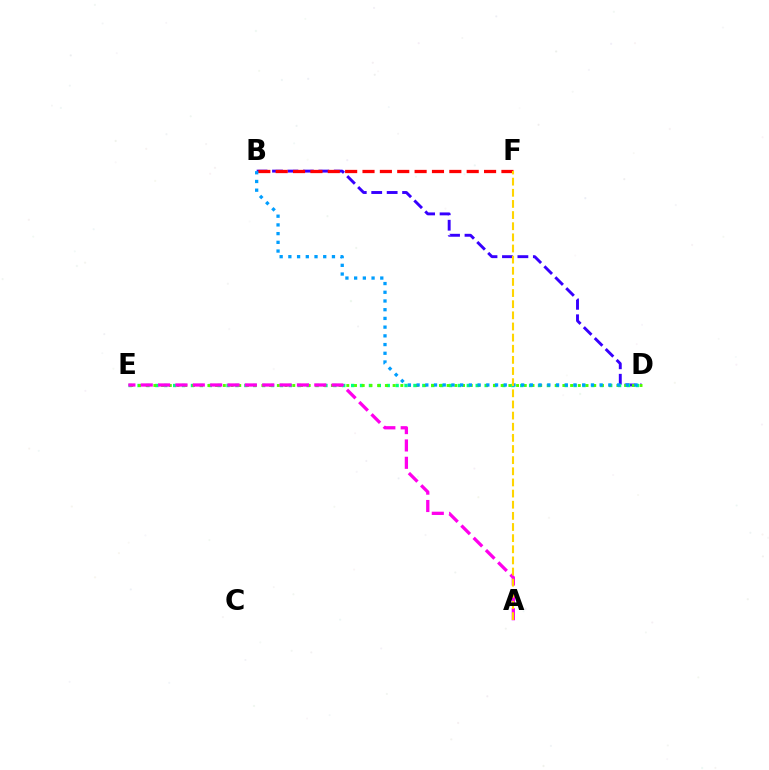{('B', 'D'): [{'color': '#3700ff', 'line_style': 'dashed', 'thickness': 2.1}, {'color': '#009eff', 'line_style': 'dotted', 'thickness': 2.37}], ('D', 'E'): [{'color': '#00ff86', 'line_style': 'dotted', 'thickness': 2.42}, {'color': '#4fff00', 'line_style': 'dotted', 'thickness': 2.1}], ('B', 'F'): [{'color': '#ff0000', 'line_style': 'dashed', 'thickness': 2.36}], ('A', 'E'): [{'color': '#ff00ed', 'line_style': 'dashed', 'thickness': 2.36}], ('A', 'F'): [{'color': '#ffd500', 'line_style': 'dashed', 'thickness': 1.51}]}